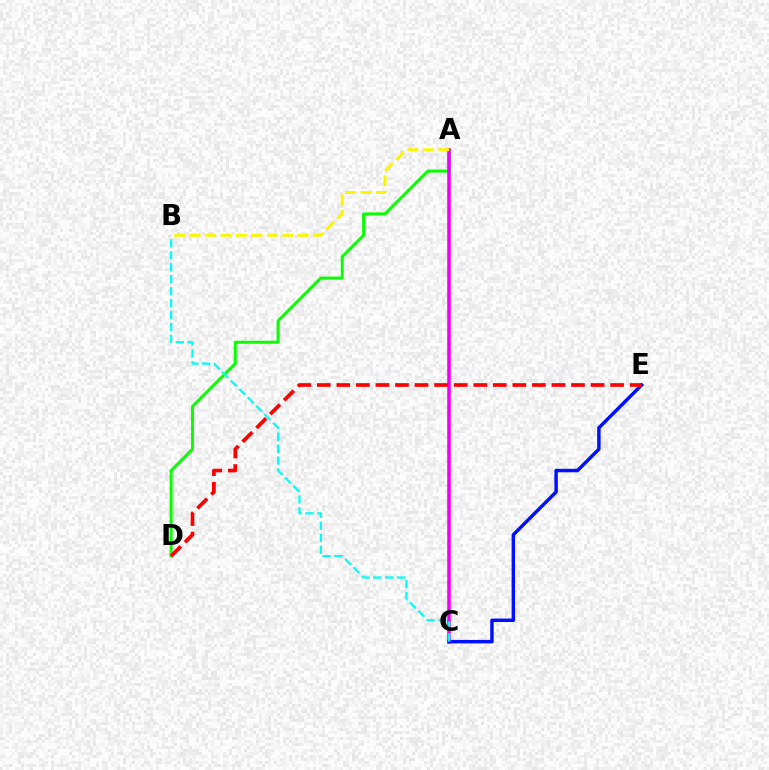{('A', 'D'): [{'color': '#08ff00', 'line_style': 'solid', 'thickness': 2.13}], ('A', 'C'): [{'color': '#ee00ff', 'line_style': 'solid', 'thickness': 2.55}], ('A', 'B'): [{'color': '#fcf500', 'line_style': 'dashed', 'thickness': 2.1}], ('C', 'E'): [{'color': '#0010ff', 'line_style': 'solid', 'thickness': 2.49}], ('D', 'E'): [{'color': '#ff0000', 'line_style': 'dashed', 'thickness': 2.66}], ('B', 'C'): [{'color': '#00fff6', 'line_style': 'dashed', 'thickness': 1.62}]}